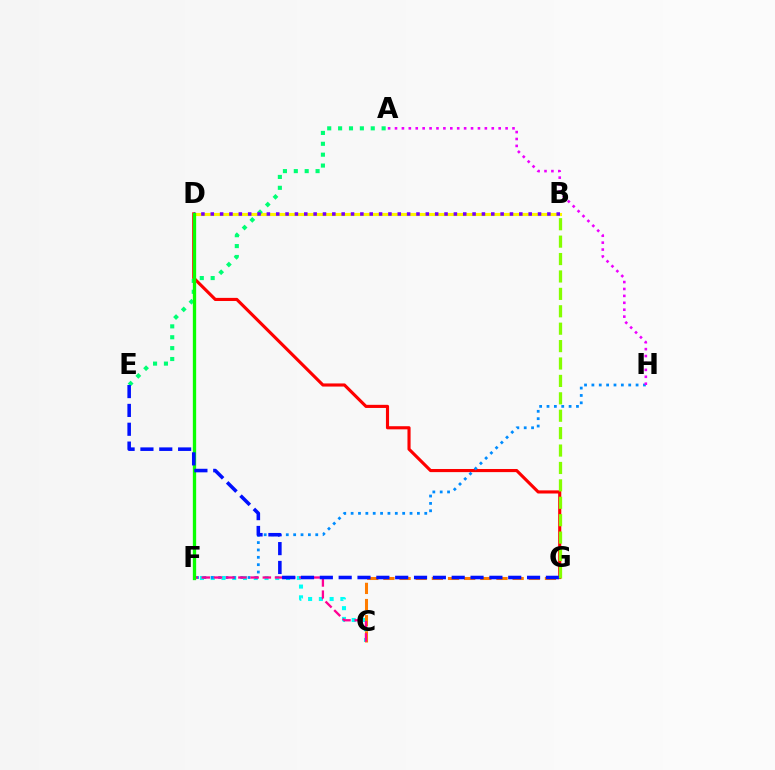{('C', 'F'): [{'color': '#00fff6', 'line_style': 'dotted', 'thickness': 2.92}, {'color': '#ff0094', 'line_style': 'dashed', 'thickness': 1.66}], ('C', 'G'): [{'color': '#ff7c00', 'line_style': 'dashed', 'thickness': 2.19}], ('D', 'G'): [{'color': '#ff0000', 'line_style': 'solid', 'thickness': 2.25}], ('F', 'H'): [{'color': '#008cff', 'line_style': 'dotted', 'thickness': 2.0}], ('B', 'D'): [{'color': '#fcf500', 'line_style': 'solid', 'thickness': 2.23}, {'color': '#7200ff', 'line_style': 'dotted', 'thickness': 2.54}], ('A', 'E'): [{'color': '#00ff74', 'line_style': 'dotted', 'thickness': 2.96}], ('A', 'H'): [{'color': '#ee00ff', 'line_style': 'dotted', 'thickness': 1.88}], ('D', 'F'): [{'color': '#08ff00', 'line_style': 'solid', 'thickness': 2.39}], ('E', 'G'): [{'color': '#0010ff', 'line_style': 'dashed', 'thickness': 2.56}], ('B', 'G'): [{'color': '#84ff00', 'line_style': 'dashed', 'thickness': 2.37}]}